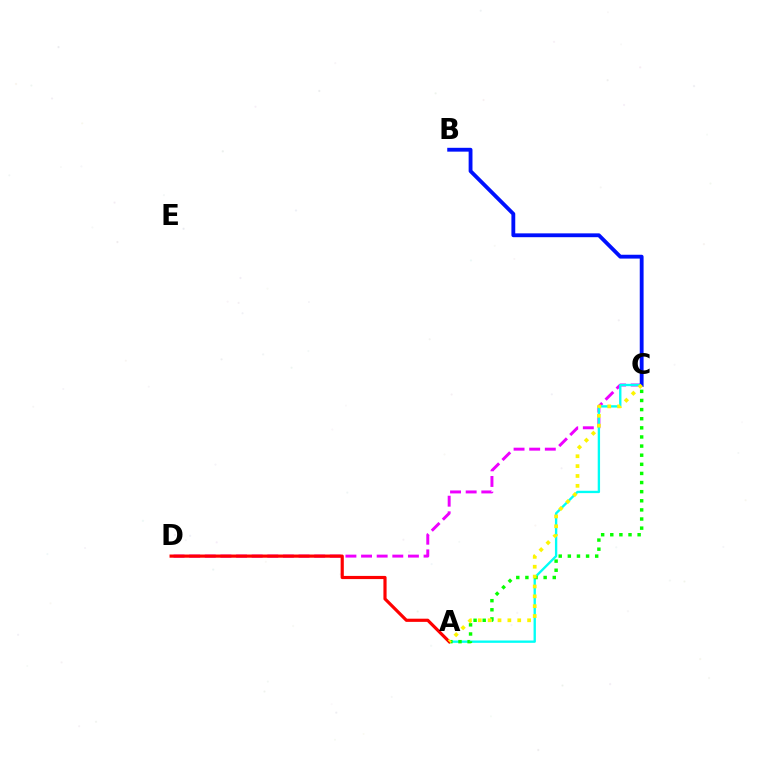{('C', 'D'): [{'color': '#ee00ff', 'line_style': 'dashed', 'thickness': 2.12}], ('A', 'C'): [{'color': '#00fff6', 'line_style': 'solid', 'thickness': 1.69}, {'color': '#08ff00', 'line_style': 'dotted', 'thickness': 2.48}, {'color': '#fcf500', 'line_style': 'dotted', 'thickness': 2.68}], ('B', 'C'): [{'color': '#0010ff', 'line_style': 'solid', 'thickness': 2.76}], ('A', 'D'): [{'color': '#ff0000', 'line_style': 'solid', 'thickness': 2.28}]}